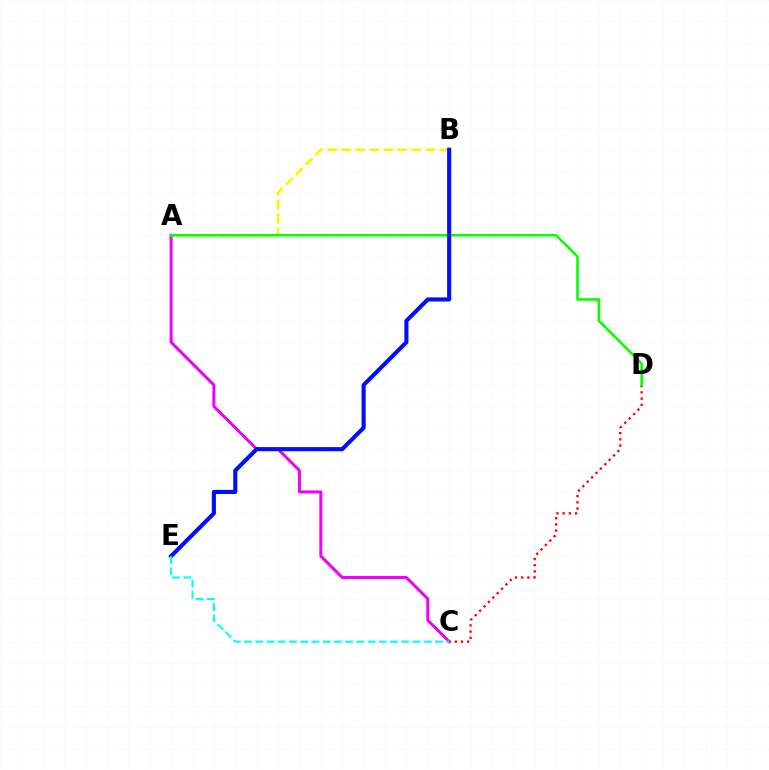{('A', 'C'): [{'color': '#ee00ff', 'line_style': 'solid', 'thickness': 2.15}], ('C', 'D'): [{'color': '#ff0000', 'line_style': 'dotted', 'thickness': 1.69}], ('A', 'B'): [{'color': '#fcf500', 'line_style': 'dashed', 'thickness': 1.9}], ('A', 'D'): [{'color': '#08ff00', 'line_style': 'solid', 'thickness': 1.85}], ('B', 'E'): [{'color': '#0010ff', 'line_style': 'solid', 'thickness': 2.96}], ('C', 'E'): [{'color': '#00fff6', 'line_style': 'dashed', 'thickness': 1.53}]}